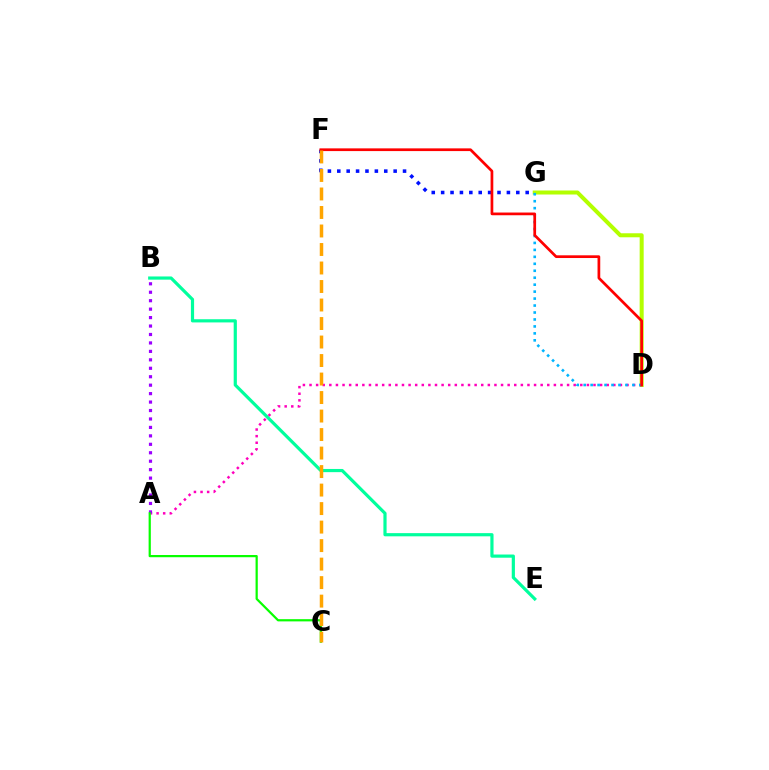{('B', 'E'): [{'color': '#00ff9d', 'line_style': 'solid', 'thickness': 2.29}], ('D', 'G'): [{'color': '#b3ff00', 'line_style': 'solid', 'thickness': 2.89}, {'color': '#00b5ff', 'line_style': 'dotted', 'thickness': 1.89}], ('A', 'D'): [{'color': '#ff00bd', 'line_style': 'dotted', 'thickness': 1.79}], ('F', 'G'): [{'color': '#0010ff', 'line_style': 'dotted', 'thickness': 2.55}], ('A', 'B'): [{'color': '#9b00ff', 'line_style': 'dotted', 'thickness': 2.3}], ('D', 'F'): [{'color': '#ff0000', 'line_style': 'solid', 'thickness': 1.96}], ('A', 'C'): [{'color': '#08ff00', 'line_style': 'solid', 'thickness': 1.6}], ('C', 'F'): [{'color': '#ffa500', 'line_style': 'dashed', 'thickness': 2.51}]}